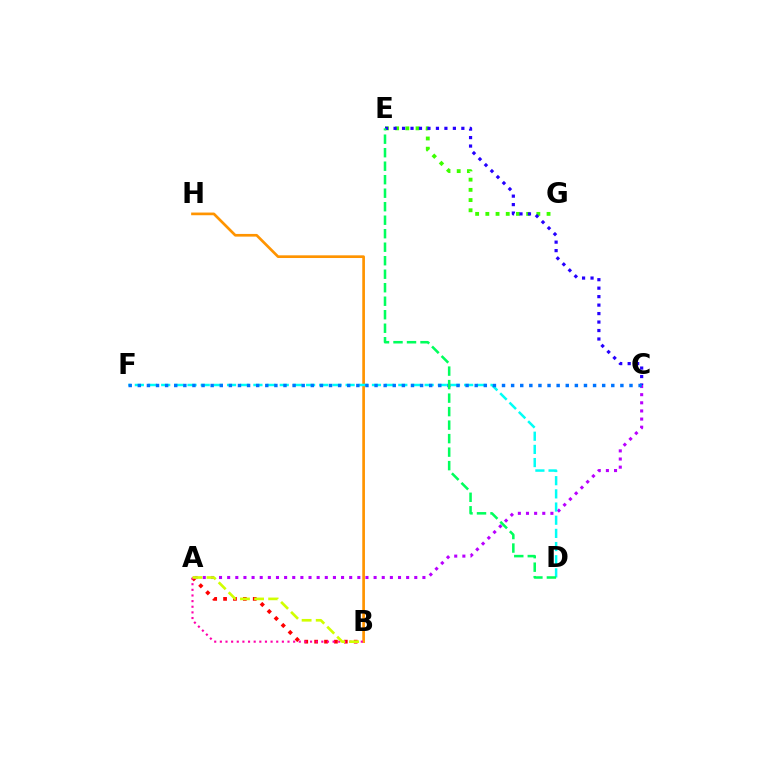{('E', 'G'): [{'color': '#3dff00', 'line_style': 'dotted', 'thickness': 2.77}], ('C', 'E'): [{'color': '#2500ff', 'line_style': 'dotted', 'thickness': 2.3}], ('A', 'B'): [{'color': '#ff0000', 'line_style': 'dotted', 'thickness': 2.69}, {'color': '#ff00ac', 'line_style': 'dotted', 'thickness': 1.53}, {'color': '#d1ff00', 'line_style': 'dashed', 'thickness': 1.92}], ('B', 'H'): [{'color': '#ff9400', 'line_style': 'solid', 'thickness': 1.93}], ('A', 'C'): [{'color': '#b900ff', 'line_style': 'dotted', 'thickness': 2.21}], ('D', 'F'): [{'color': '#00fff6', 'line_style': 'dashed', 'thickness': 1.79}], ('C', 'F'): [{'color': '#0074ff', 'line_style': 'dotted', 'thickness': 2.47}], ('D', 'E'): [{'color': '#00ff5c', 'line_style': 'dashed', 'thickness': 1.83}]}